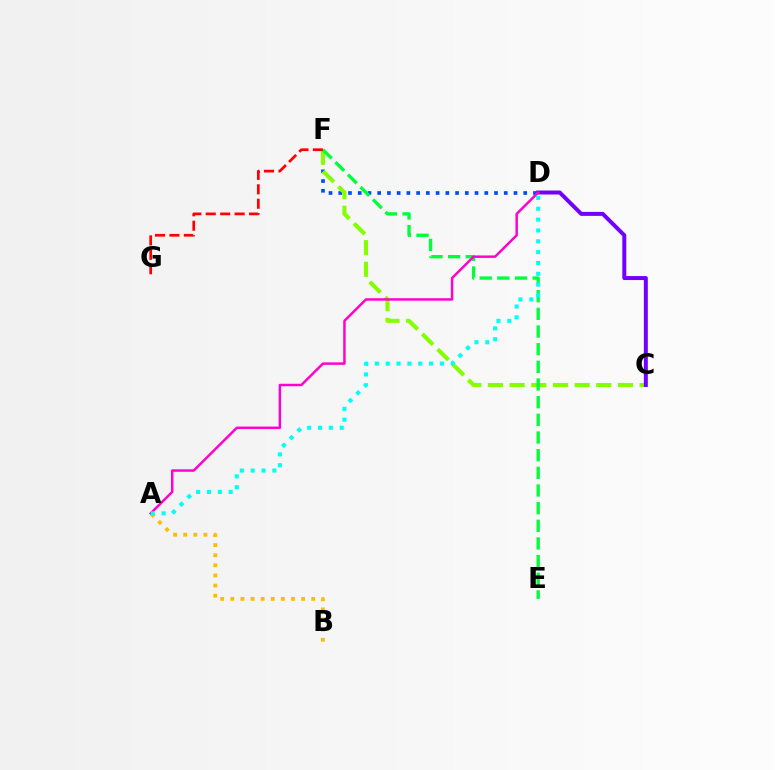{('A', 'B'): [{'color': '#ffbd00', 'line_style': 'dotted', 'thickness': 2.75}], ('D', 'F'): [{'color': '#004bff', 'line_style': 'dotted', 'thickness': 2.64}], ('C', 'F'): [{'color': '#84ff00', 'line_style': 'dashed', 'thickness': 2.94}], ('C', 'D'): [{'color': '#7200ff', 'line_style': 'solid', 'thickness': 2.87}], ('E', 'F'): [{'color': '#00ff39', 'line_style': 'dashed', 'thickness': 2.4}], ('A', 'D'): [{'color': '#ff00cf', 'line_style': 'solid', 'thickness': 1.78}, {'color': '#00fff6', 'line_style': 'dotted', 'thickness': 2.95}], ('F', 'G'): [{'color': '#ff0000', 'line_style': 'dashed', 'thickness': 1.96}]}